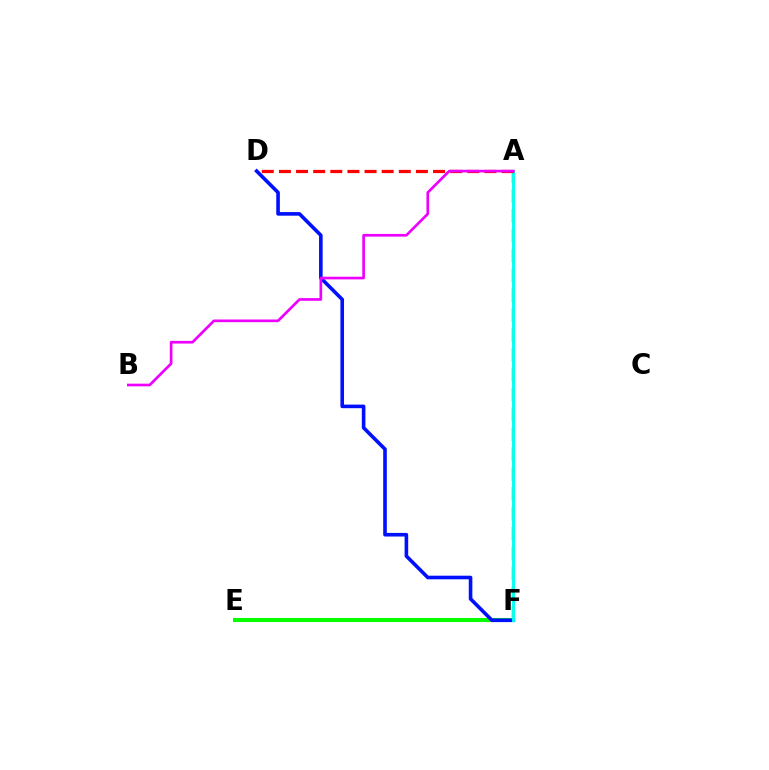{('E', 'F'): [{'color': '#08ff00', 'line_style': 'solid', 'thickness': 2.93}], ('A', 'F'): [{'color': '#fcf500', 'line_style': 'dashed', 'thickness': 2.7}, {'color': '#00fff6', 'line_style': 'solid', 'thickness': 2.08}], ('D', 'F'): [{'color': '#0010ff', 'line_style': 'solid', 'thickness': 2.6}], ('A', 'D'): [{'color': '#ff0000', 'line_style': 'dashed', 'thickness': 2.33}], ('A', 'B'): [{'color': '#ee00ff', 'line_style': 'solid', 'thickness': 1.93}]}